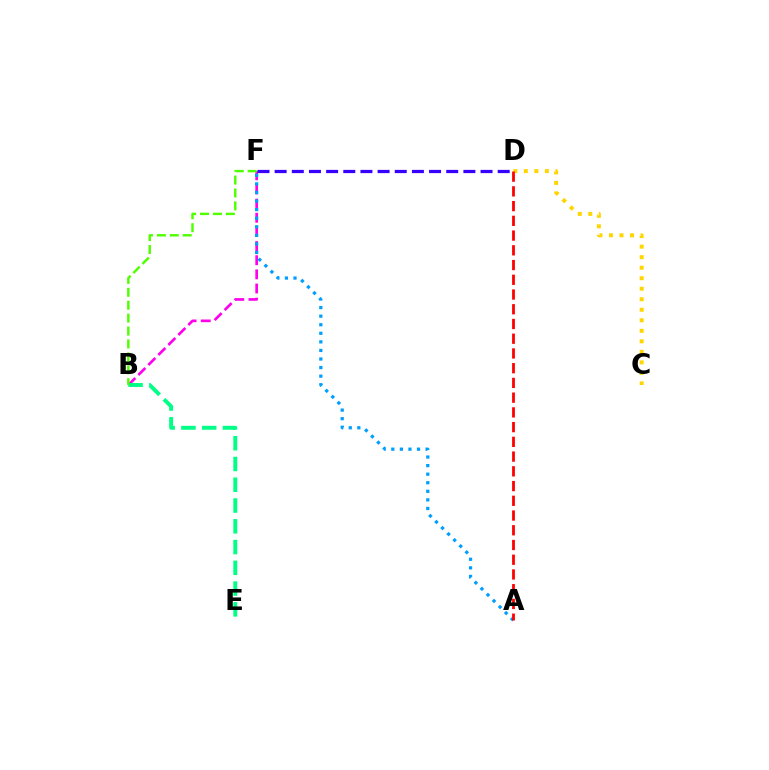{('B', 'F'): [{'color': '#ff00ed', 'line_style': 'dashed', 'thickness': 1.92}, {'color': '#4fff00', 'line_style': 'dashed', 'thickness': 1.75}], ('D', 'F'): [{'color': '#3700ff', 'line_style': 'dashed', 'thickness': 2.33}], ('C', 'D'): [{'color': '#ffd500', 'line_style': 'dotted', 'thickness': 2.86}], ('B', 'E'): [{'color': '#00ff86', 'line_style': 'dashed', 'thickness': 2.82}], ('A', 'F'): [{'color': '#009eff', 'line_style': 'dotted', 'thickness': 2.33}], ('A', 'D'): [{'color': '#ff0000', 'line_style': 'dashed', 'thickness': 2.0}]}